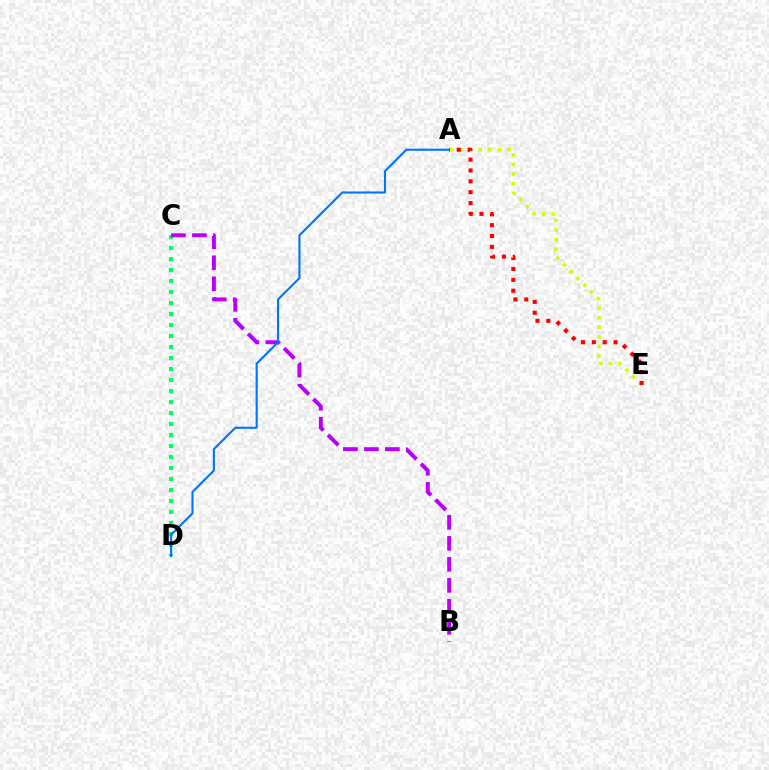{('C', 'D'): [{'color': '#00ff5c', 'line_style': 'dotted', 'thickness': 2.99}], ('B', 'C'): [{'color': '#b900ff', 'line_style': 'dashed', 'thickness': 2.85}], ('A', 'D'): [{'color': '#0074ff', 'line_style': 'solid', 'thickness': 1.51}], ('A', 'E'): [{'color': '#d1ff00', 'line_style': 'dotted', 'thickness': 2.6}, {'color': '#ff0000', 'line_style': 'dotted', 'thickness': 2.95}]}